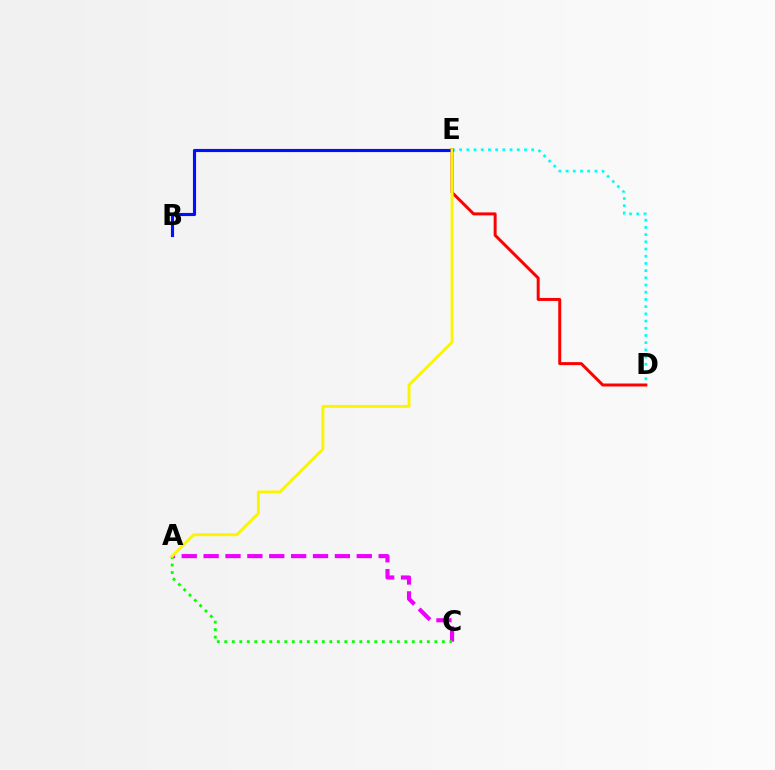{('A', 'C'): [{'color': '#ee00ff', 'line_style': 'dashed', 'thickness': 2.97}, {'color': '#08ff00', 'line_style': 'dotted', 'thickness': 2.04}], ('D', 'E'): [{'color': '#00fff6', 'line_style': 'dotted', 'thickness': 1.96}, {'color': '#ff0000', 'line_style': 'solid', 'thickness': 2.15}], ('B', 'E'): [{'color': '#0010ff', 'line_style': 'solid', 'thickness': 2.25}], ('A', 'E'): [{'color': '#fcf500', 'line_style': 'solid', 'thickness': 2.12}]}